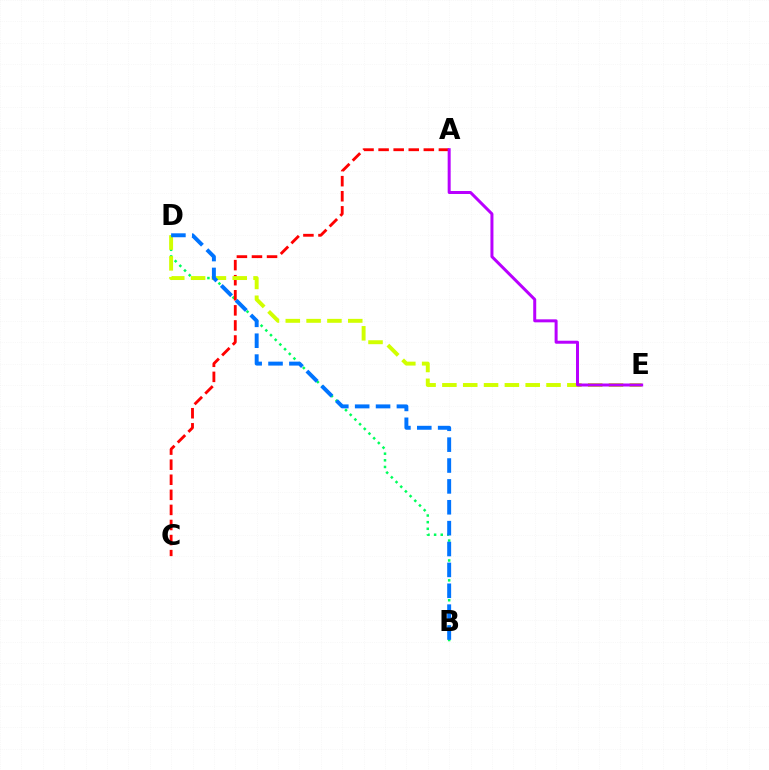{('B', 'D'): [{'color': '#00ff5c', 'line_style': 'dotted', 'thickness': 1.8}, {'color': '#0074ff', 'line_style': 'dashed', 'thickness': 2.84}], ('A', 'C'): [{'color': '#ff0000', 'line_style': 'dashed', 'thickness': 2.05}], ('D', 'E'): [{'color': '#d1ff00', 'line_style': 'dashed', 'thickness': 2.83}], ('A', 'E'): [{'color': '#b900ff', 'line_style': 'solid', 'thickness': 2.16}]}